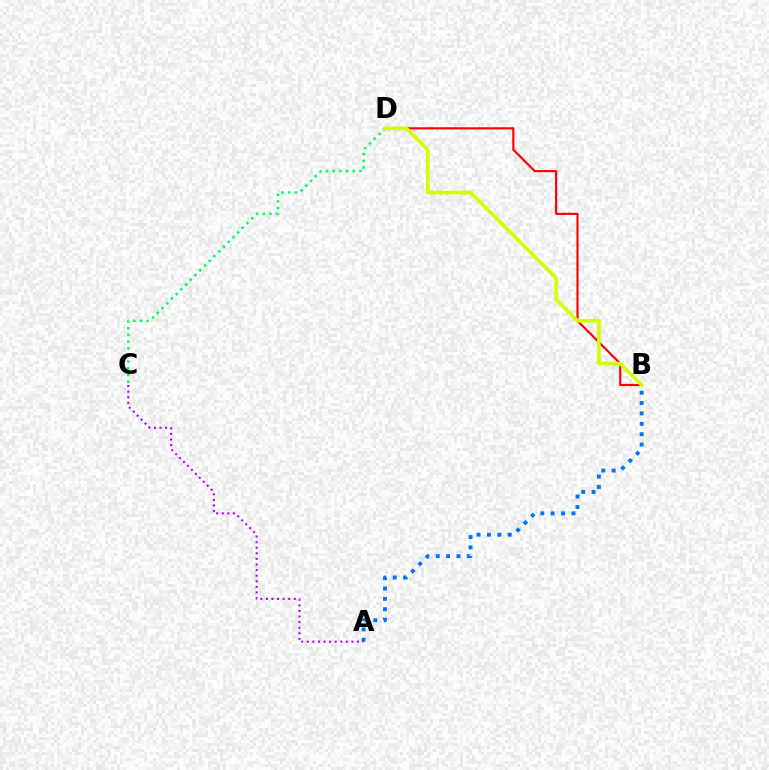{('B', 'D'): [{'color': '#ff0000', 'line_style': 'solid', 'thickness': 1.55}, {'color': '#d1ff00', 'line_style': 'solid', 'thickness': 2.58}], ('A', 'B'): [{'color': '#0074ff', 'line_style': 'dotted', 'thickness': 2.82}], ('C', 'D'): [{'color': '#00ff5c', 'line_style': 'dotted', 'thickness': 1.82}], ('A', 'C'): [{'color': '#b900ff', 'line_style': 'dotted', 'thickness': 1.52}]}